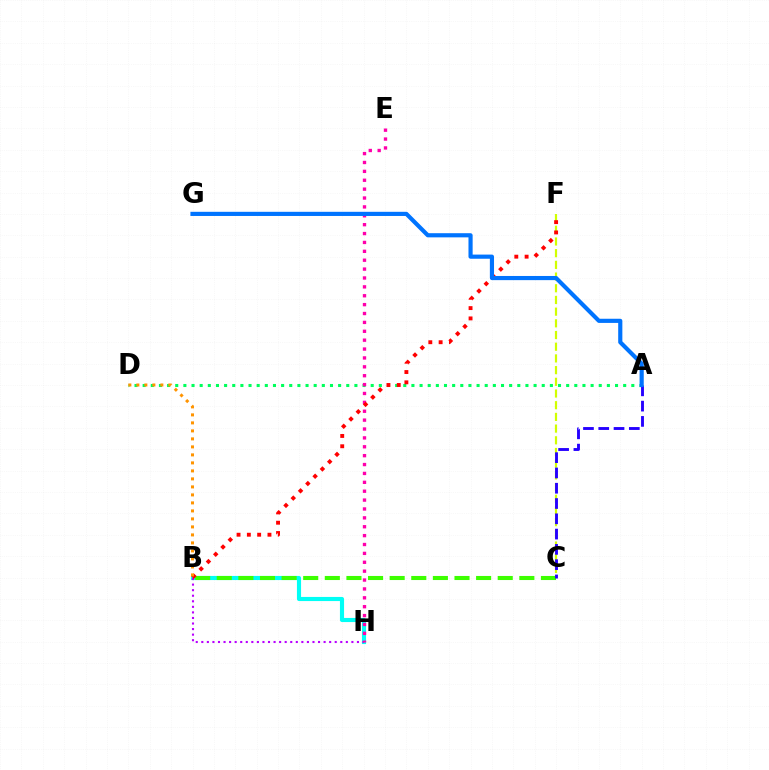{('C', 'F'): [{'color': '#d1ff00', 'line_style': 'dashed', 'thickness': 1.59}], ('A', 'D'): [{'color': '#00ff5c', 'line_style': 'dotted', 'thickness': 2.21}], ('B', 'H'): [{'color': '#00fff6', 'line_style': 'solid', 'thickness': 2.97}, {'color': '#b900ff', 'line_style': 'dotted', 'thickness': 1.51}], ('B', 'C'): [{'color': '#3dff00', 'line_style': 'dashed', 'thickness': 2.94}], ('A', 'C'): [{'color': '#2500ff', 'line_style': 'dashed', 'thickness': 2.08}], ('E', 'H'): [{'color': '#ff00ac', 'line_style': 'dotted', 'thickness': 2.41}], ('B', 'F'): [{'color': '#ff0000', 'line_style': 'dotted', 'thickness': 2.8}], ('A', 'G'): [{'color': '#0074ff', 'line_style': 'solid', 'thickness': 2.99}], ('B', 'D'): [{'color': '#ff9400', 'line_style': 'dotted', 'thickness': 2.17}]}